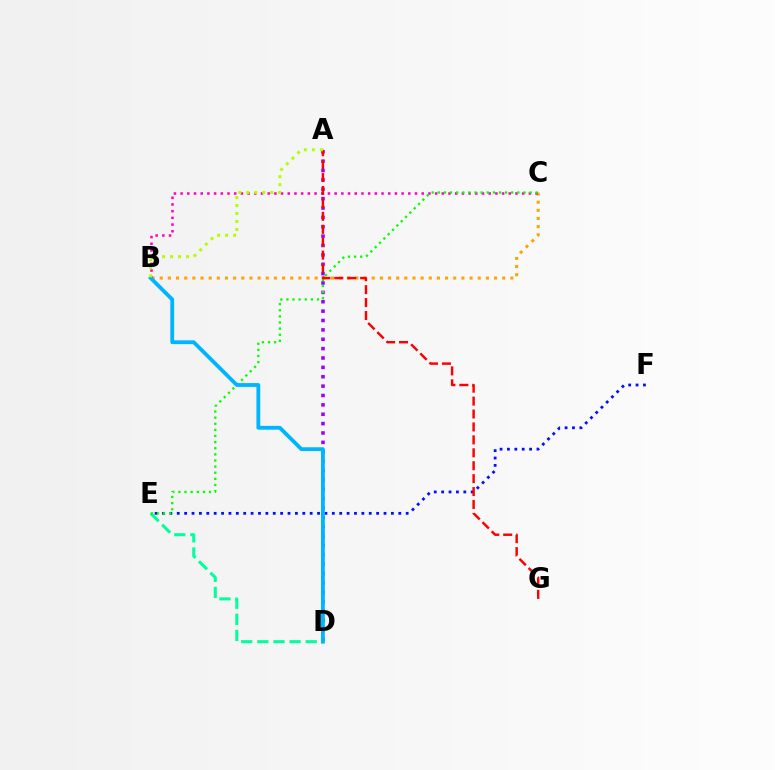{('D', 'E'): [{'color': '#00ff9d', 'line_style': 'dashed', 'thickness': 2.19}], ('E', 'F'): [{'color': '#0010ff', 'line_style': 'dotted', 'thickness': 2.01}], ('B', 'C'): [{'color': '#ffa500', 'line_style': 'dotted', 'thickness': 2.21}, {'color': '#ff00bd', 'line_style': 'dotted', 'thickness': 1.82}], ('A', 'D'): [{'color': '#9b00ff', 'line_style': 'dotted', 'thickness': 2.55}], ('C', 'E'): [{'color': '#08ff00', 'line_style': 'dotted', 'thickness': 1.66}], ('A', 'G'): [{'color': '#ff0000', 'line_style': 'dashed', 'thickness': 1.76}], ('B', 'D'): [{'color': '#00b5ff', 'line_style': 'solid', 'thickness': 2.75}], ('A', 'B'): [{'color': '#b3ff00', 'line_style': 'dotted', 'thickness': 2.17}]}